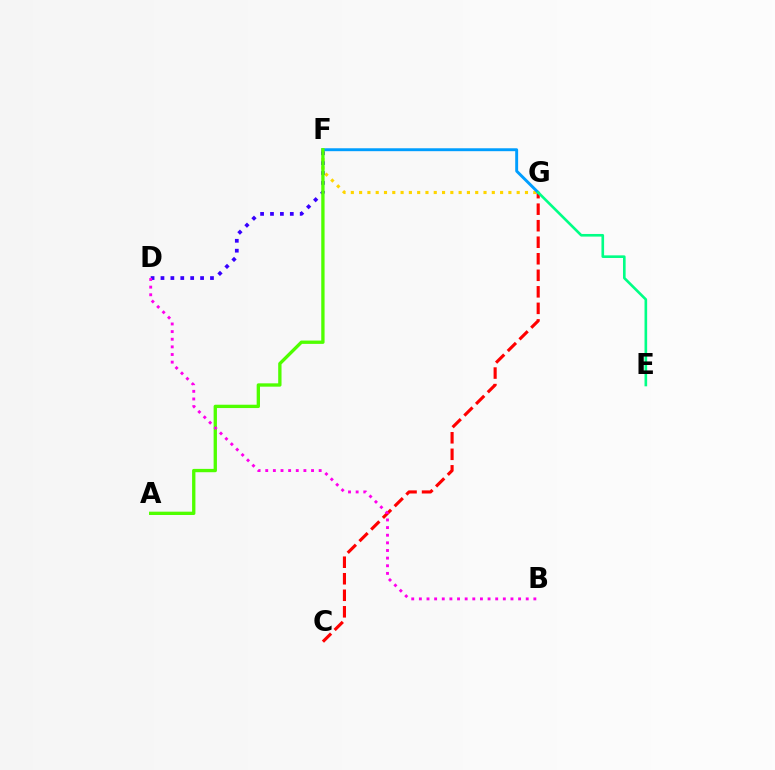{('F', 'G'): [{'color': '#ffd500', 'line_style': 'dotted', 'thickness': 2.25}, {'color': '#009eff', 'line_style': 'solid', 'thickness': 2.1}], ('C', 'G'): [{'color': '#ff0000', 'line_style': 'dashed', 'thickness': 2.25}], ('D', 'F'): [{'color': '#3700ff', 'line_style': 'dotted', 'thickness': 2.69}], ('A', 'F'): [{'color': '#4fff00', 'line_style': 'solid', 'thickness': 2.39}], ('B', 'D'): [{'color': '#ff00ed', 'line_style': 'dotted', 'thickness': 2.07}], ('E', 'G'): [{'color': '#00ff86', 'line_style': 'solid', 'thickness': 1.89}]}